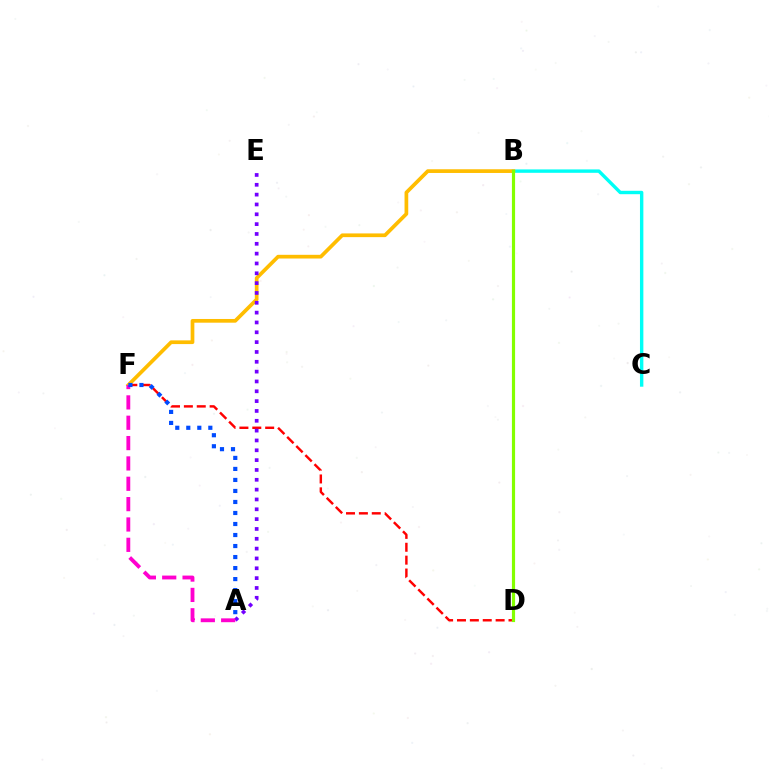{('D', 'F'): [{'color': '#ff0000', 'line_style': 'dashed', 'thickness': 1.75}], ('B', 'C'): [{'color': '#00fff6', 'line_style': 'solid', 'thickness': 2.45}], ('B', 'D'): [{'color': '#00ff39', 'line_style': 'solid', 'thickness': 1.98}, {'color': '#84ff00', 'line_style': 'solid', 'thickness': 2.28}], ('B', 'F'): [{'color': '#ffbd00', 'line_style': 'solid', 'thickness': 2.67}], ('A', 'E'): [{'color': '#7200ff', 'line_style': 'dotted', 'thickness': 2.67}], ('A', 'F'): [{'color': '#ff00cf', 'line_style': 'dashed', 'thickness': 2.76}, {'color': '#004bff', 'line_style': 'dotted', 'thickness': 2.99}]}